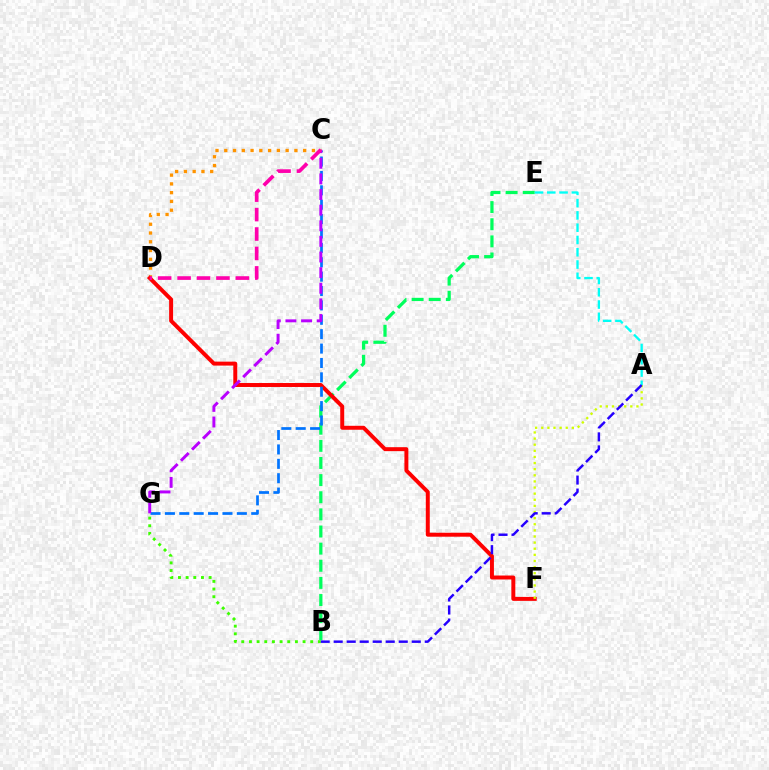{('B', 'E'): [{'color': '#00ff5c', 'line_style': 'dashed', 'thickness': 2.33}], ('A', 'E'): [{'color': '#00fff6', 'line_style': 'dashed', 'thickness': 1.67}], ('B', 'G'): [{'color': '#3dff00', 'line_style': 'dotted', 'thickness': 2.08}], ('C', 'D'): [{'color': '#ff9400', 'line_style': 'dotted', 'thickness': 2.38}, {'color': '#ff00ac', 'line_style': 'dashed', 'thickness': 2.64}], ('D', 'F'): [{'color': '#ff0000', 'line_style': 'solid', 'thickness': 2.85}], ('A', 'F'): [{'color': '#d1ff00', 'line_style': 'dotted', 'thickness': 1.66}], ('C', 'G'): [{'color': '#0074ff', 'line_style': 'dashed', 'thickness': 1.95}, {'color': '#b900ff', 'line_style': 'dashed', 'thickness': 2.12}], ('A', 'B'): [{'color': '#2500ff', 'line_style': 'dashed', 'thickness': 1.77}]}